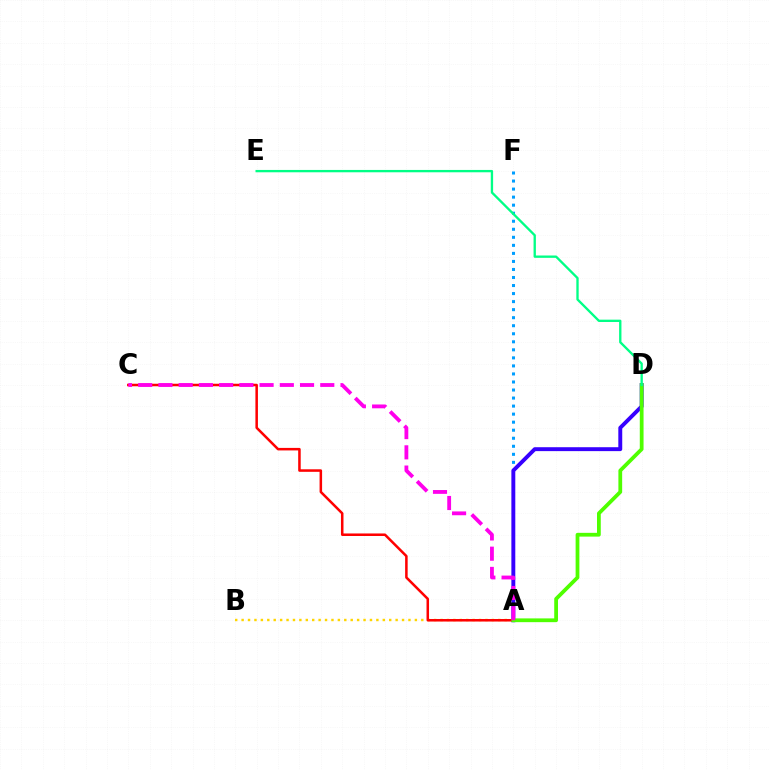{('A', 'B'): [{'color': '#ffd500', 'line_style': 'dotted', 'thickness': 1.74}], ('A', 'F'): [{'color': '#009eff', 'line_style': 'dotted', 'thickness': 2.18}], ('A', 'D'): [{'color': '#3700ff', 'line_style': 'solid', 'thickness': 2.82}, {'color': '#4fff00', 'line_style': 'solid', 'thickness': 2.71}], ('A', 'C'): [{'color': '#ff0000', 'line_style': 'solid', 'thickness': 1.82}, {'color': '#ff00ed', 'line_style': 'dashed', 'thickness': 2.75}], ('D', 'E'): [{'color': '#00ff86', 'line_style': 'solid', 'thickness': 1.68}]}